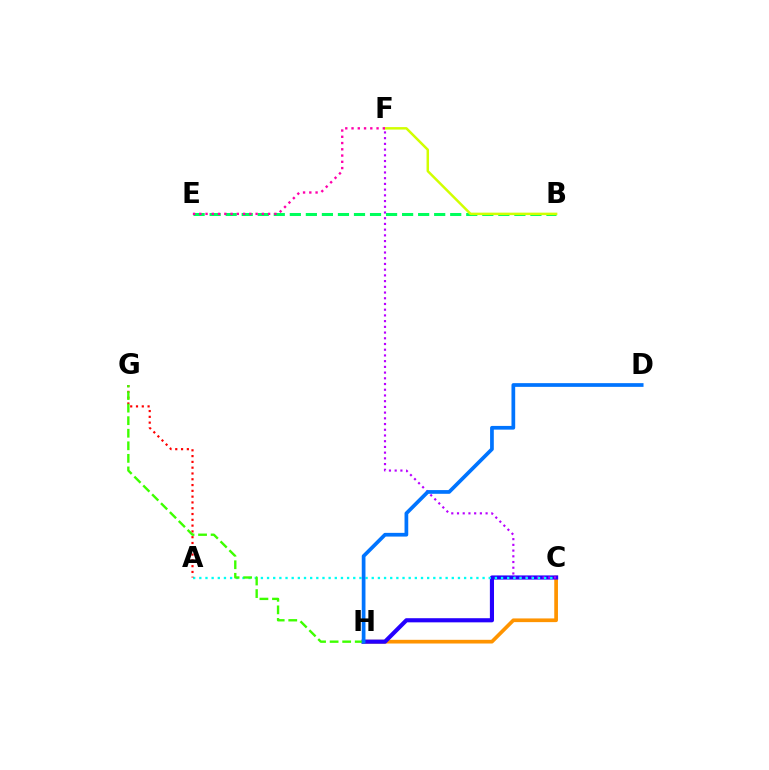{('C', 'H'): [{'color': '#ff9400', 'line_style': 'solid', 'thickness': 2.66}, {'color': '#2500ff', 'line_style': 'solid', 'thickness': 2.98}], ('B', 'E'): [{'color': '#00ff5c', 'line_style': 'dashed', 'thickness': 2.18}], ('C', 'F'): [{'color': '#b900ff', 'line_style': 'dotted', 'thickness': 1.55}], ('A', 'C'): [{'color': '#00fff6', 'line_style': 'dotted', 'thickness': 1.67}], ('B', 'F'): [{'color': '#d1ff00', 'line_style': 'solid', 'thickness': 1.78}], ('E', 'F'): [{'color': '#ff00ac', 'line_style': 'dotted', 'thickness': 1.7}], ('A', 'G'): [{'color': '#ff0000', 'line_style': 'dotted', 'thickness': 1.57}], ('G', 'H'): [{'color': '#3dff00', 'line_style': 'dashed', 'thickness': 1.71}], ('D', 'H'): [{'color': '#0074ff', 'line_style': 'solid', 'thickness': 2.67}]}